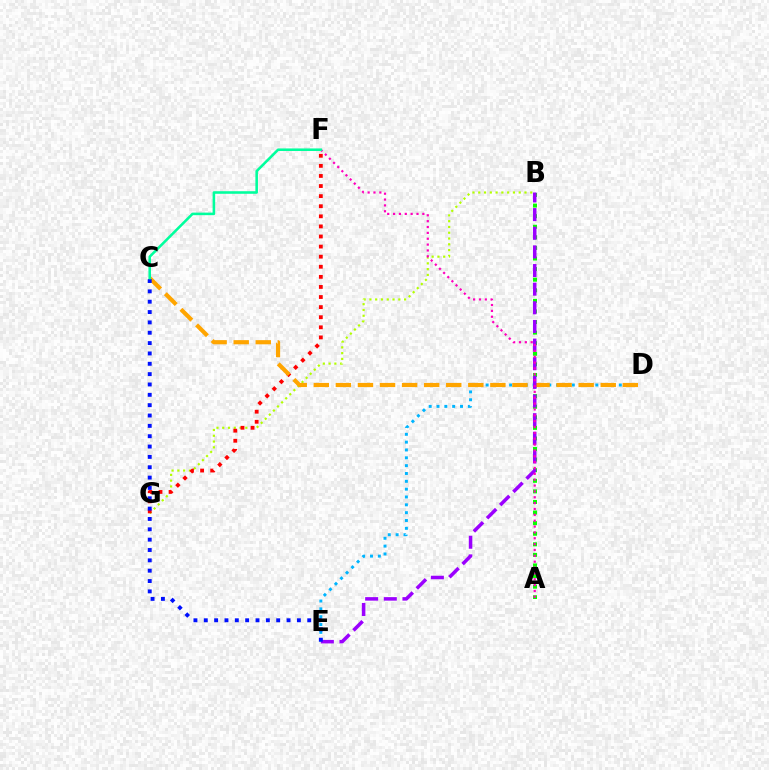{('B', 'G'): [{'color': '#b3ff00', 'line_style': 'dotted', 'thickness': 1.57}], ('D', 'E'): [{'color': '#00b5ff', 'line_style': 'dotted', 'thickness': 2.13}], ('F', 'G'): [{'color': '#ff0000', 'line_style': 'dotted', 'thickness': 2.74}], ('A', 'B'): [{'color': '#08ff00', 'line_style': 'dotted', 'thickness': 2.88}], ('C', 'D'): [{'color': '#ffa500', 'line_style': 'dashed', 'thickness': 3.0}], ('B', 'E'): [{'color': '#9b00ff', 'line_style': 'dashed', 'thickness': 2.53}], ('C', 'E'): [{'color': '#0010ff', 'line_style': 'dotted', 'thickness': 2.81}], ('A', 'F'): [{'color': '#ff00bd', 'line_style': 'dotted', 'thickness': 1.59}], ('C', 'F'): [{'color': '#00ff9d', 'line_style': 'solid', 'thickness': 1.85}]}